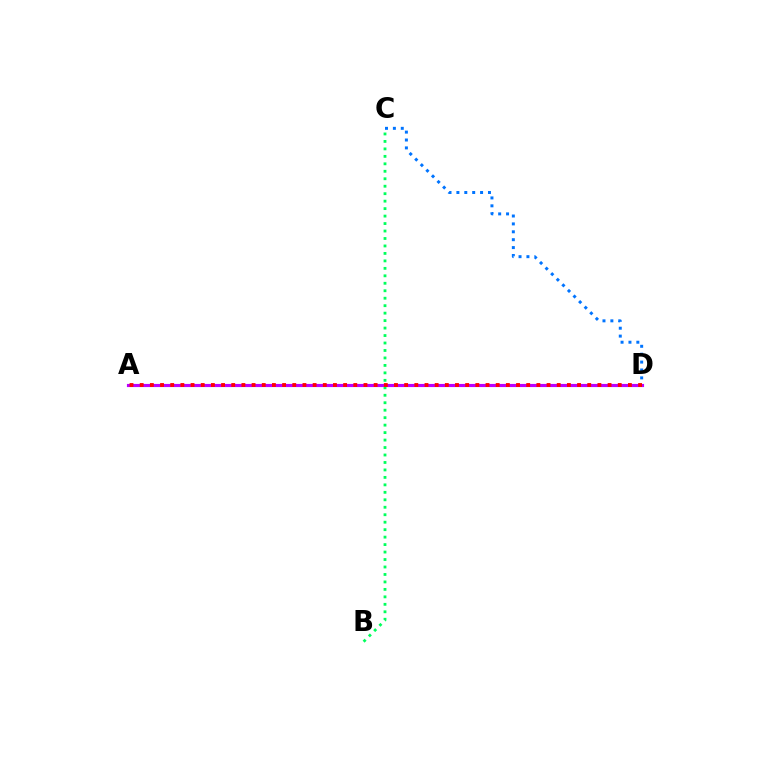{('C', 'D'): [{'color': '#0074ff', 'line_style': 'dotted', 'thickness': 2.14}], ('A', 'D'): [{'color': '#d1ff00', 'line_style': 'dashed', 'thickness': 2.14}, {'color': '#b900ff', 'line_style': 'solid', 'thickness': 2.26}, {'color': '#ff0000', 'line_style': 'dotted', 'thickness': 2.76}], ('B', 'C'): [{'color': '#00ff5c', 'line_style': 'dotted', 'thickness': 2.03}]}